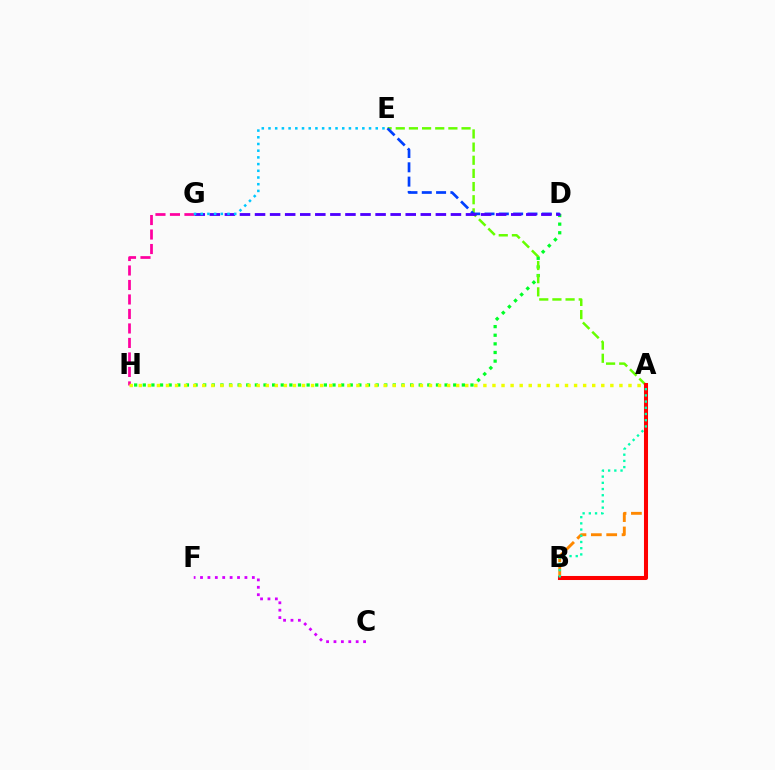{('G', 'H'): [{'color': '#ff00a0', 'line_style': 'dashed', 'thickness': 1.97}], ('A', 'B'): [{'color': '#ff8800', 'line_style': 'dashed', 'thickness': 2.09}, {'color': '#ff0000', 'line_style': 'solid', 'thickness': 2.91}, {'color': '#00ffaf', 'line_style': 'dotted', 'thickness': 1.69}], ('D', 'H'): [{'color': '#00ff27', 'line_style': 'dotted', 'thickness': 2.34}], ('A', 'E'): [{'color': '#66ff00', 'line_style': 'dashed', 'thickness': 1.79}], ('D', 'E'): [{'color': '#003fff', 'line_style': 'dashed', 'thickness': 1.94}], ('D', 'G'): [{'color': '#4f00ff', 'line_style': 'dashed', 'thickness': 2.05}], ('E', 'G'): [{'color': '#00c7ff', 'line_style': 'dotted', 'thickness': 1.82}], ('A', 'H'): [{'color': '#eeff00', 'line_style': 'dotted', 'thickness': 2.46}], ('C', 'F'): [{'color': '#d600ff', 'line_style': 'dotted', 'thickness': 2.01}]}